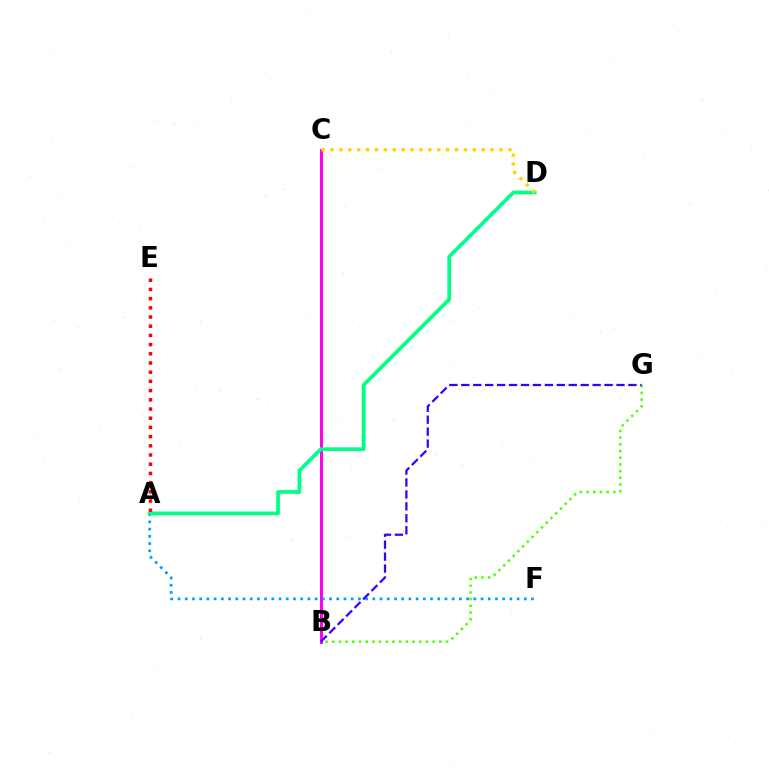{('B', 'C'): [{'color': '#ff00ed', 'line_style': 'solid', 'thickness': 2.14}], ('A', 'F'): [{'color': '#009eff', 'line_style': 'dotted', 'thickness': 1.96}], ('B', 'G'): [{'color': '#4fff00', 'line_style': 'dotted', 'thickness': 1.82}, {'color': '#3700ff', 'line_style': 'dashed', 'thickness': 1.62}], ('A', 'D'): [{'color': '#00ff86', 'line_style': 'solid', 'thickness': 2.67}], ('A', 'E'): [{'color': '#ff0000', 'line_style': 'dotted', 'thickness': 2.5}], ('C', 'D'): [{'color': '#ffd500', 'line_style': 'dotted', 'thickness': 2.42}]}